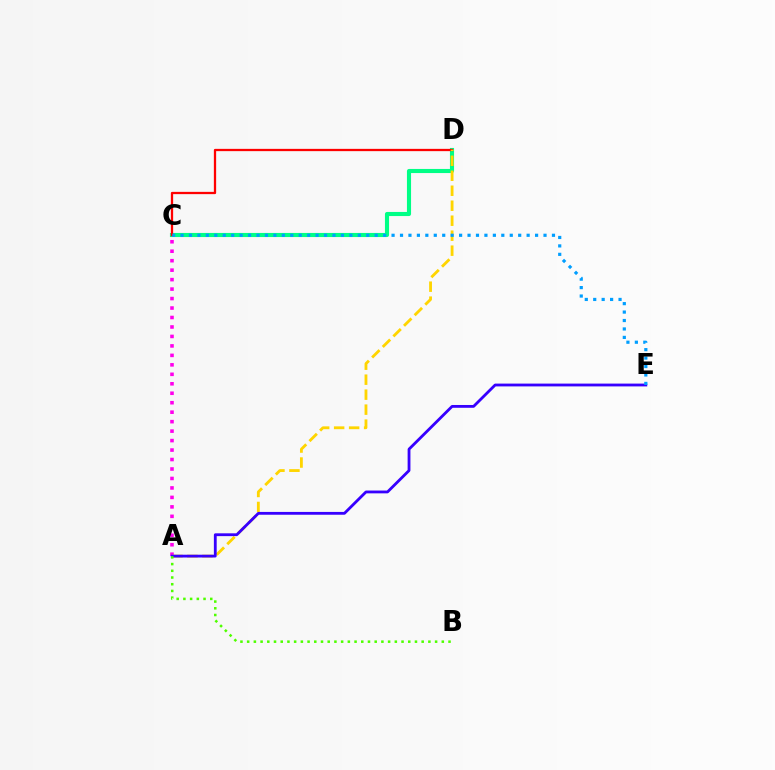{('C', 'D'): [{'color': '#00ff86', 'line_style': 'solid', 'thickness': 2.96}, {'color': '#ff0000', 'line_style': 'solid', 'thickness': 1.64}], ('A', 'C'): [{'color': '#ff00ed', 'line_style': 'dotted', 'thickness': 2.57}], ('A', 'D'): [{'color': '#ffd500', 'line_style': 'dashed', 'thickness': 2.04}], ('A', 'E'): [{'color': '#3700ff', 'line_style': 'solid', 'thickness': 2.02}], ('C', 'E'): [{'color': '#009eff', 'line_style': 'dotted', 'thickness': 2.29}], ('A', 'B'): [{'color': '#4fff00', 'line_style': 'dotted', 'thickness': 1.82}]}